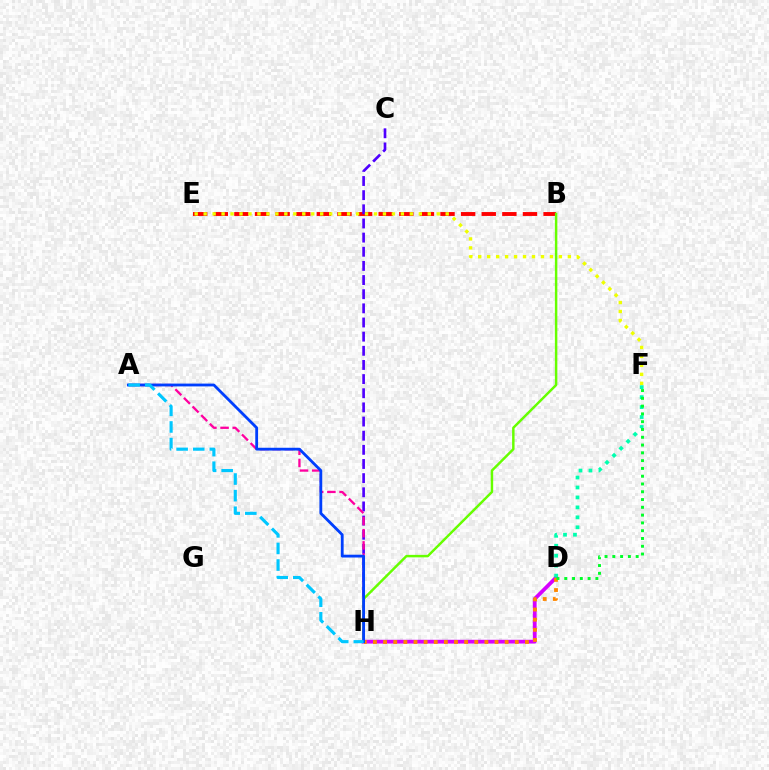{('B', 'E'): [{'color': '#ff0000', 'line_style': 'dashed', 'thickness': 2.8}], ('D', 'H'): [{'color': '#d600ff', 'line_style': 'solid', 'thickness': 2.72}, {'color': '#ff8800', 'line_style': 'dotted', 'thickness': 2.75}], ('C', 'H'): [{'color': '#4f00ff', 'line_style': 'dashed', 'thickness': 1.92}], ('D', 'F'): [{'color': '#00ffaf', 'line_style': 'dotted', 'thickness': 2.71}, {'color': '#00ff27', 'line_style': 'dotted', 'thickness': 2.12}], ('A', 'H'): [{'color': '#ff00a0', 'line_style': 'dashed', 'thickness': 1.66}, {'color': '#003fff', 'line_style': 'solid', 'thickness': 2.02}, {'color': '#00c7ff', 'line_style': 'dashed', 'thickness': 2.26}], ('E', 'F'): [{'color': '#eeff00', 'line_style': 'dotted', 'thickness': 2.44}], ('B', 'H'): [{'color': '#66ff00', 'line_style': 'solid', 'thickness': 1.77}]}